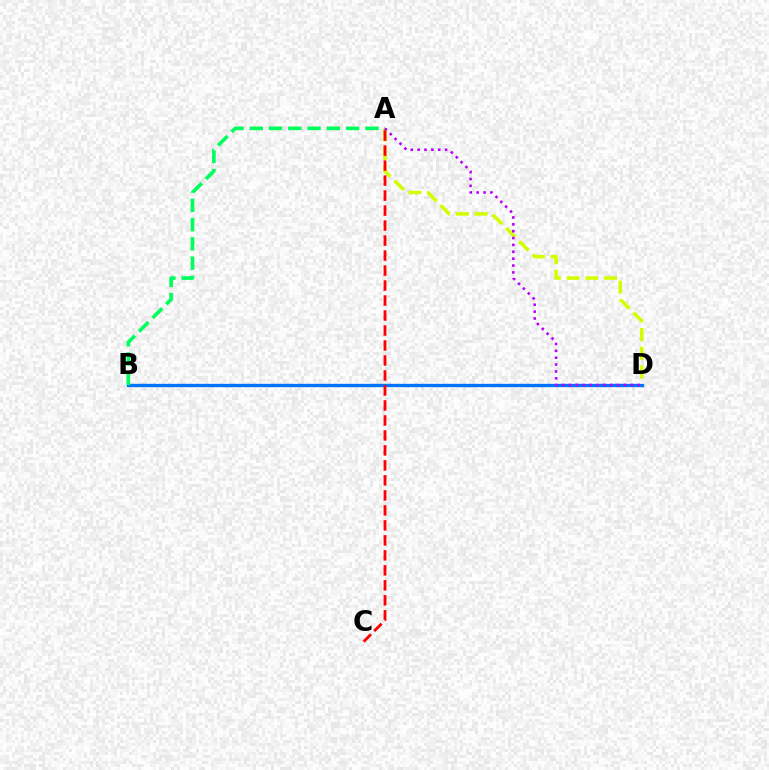{('A', 'D'): [{'color': '#d1ff00', 'line_style': 'dashed', 'thickness': 2.55}, {'color': '#b900ff', 'line_style': 'dotted', 'thickness': 1.87}], ('B', 'D'): [{'color': '#0074ff', 'line_style': 'solid', 'thickness': 2.41}], ('A', 'B'): [{'color': '#00ff5c', 'line_style': 'dashed', 'thickness': 2.62}], ('A', 'C'): [{'color': '#ff0000', 'line_style': 'dashed', 'thickness': 2.04}]}